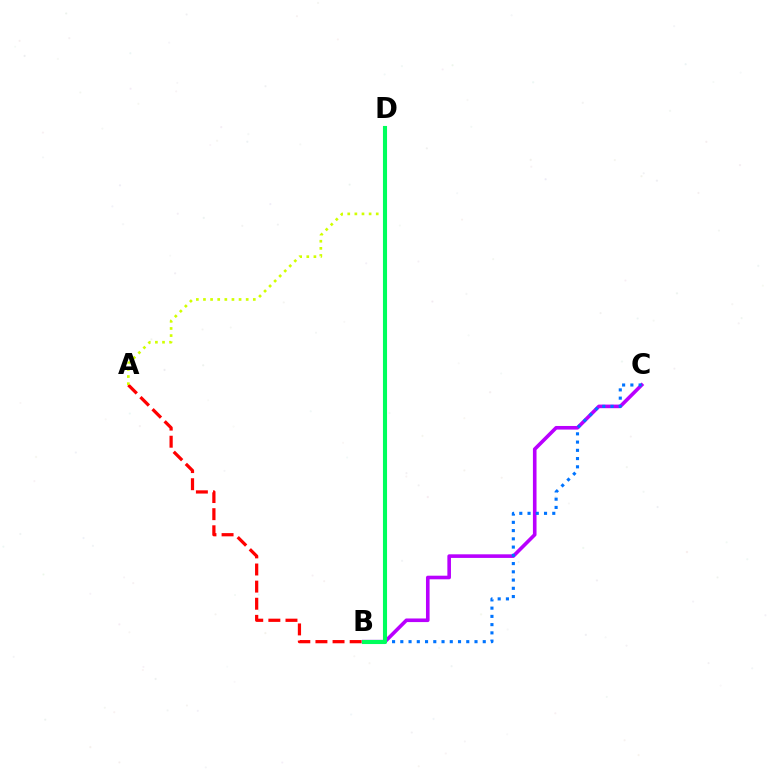{('A', 'B'): [{'color': '#ff0000', 'line_style': 'dashed', 'thickness': 2.33}], ('B', 'C'): [{'color': '#b900ff', 'line_style': 'solid', 'thickness': 2.6}, {'color': '#0074ff', 'line_style': 'dotted', 'thickness': 2.24}], ('A', 'D'): [{'color': '#d1ff00', 'line_style': 'dotted', 'thickness': 1.93}], ('B', 'D'): [{'color': '#00ff5c', 'line_style': 'solid', 'thickness': 2.95}]}